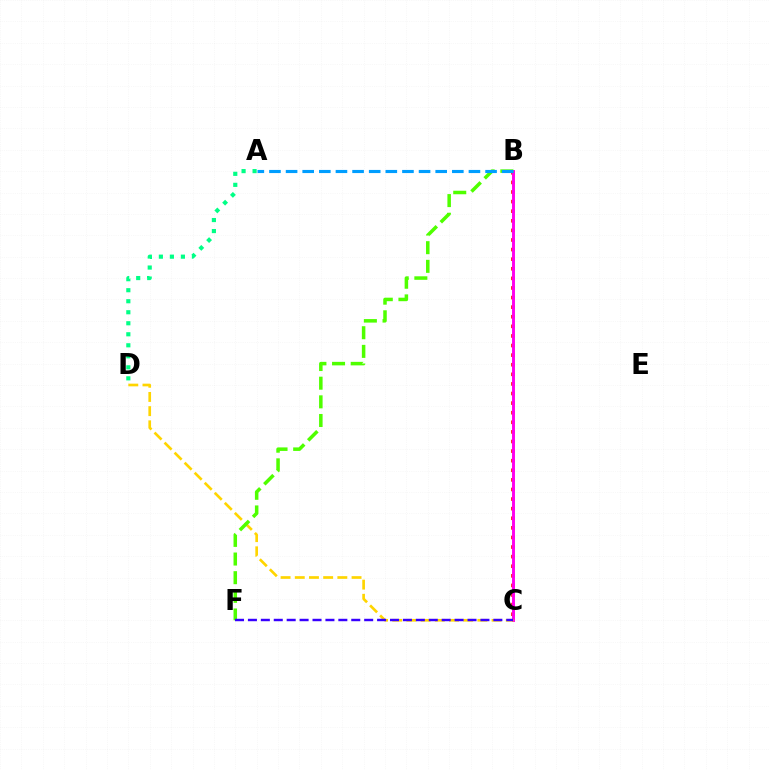{('B', 'C'): [{'color': '#ff0000', 'line_style': 'dotted', 'thickness': 2.61}, {'color': '#ff00ed', 'line_style': 'solid', 'thickness': 2.11}], ('C', 'D'): [{'color': '#ffd500', 'line_style': 'dashed', 'thickness': 1.93}], ('B', 'F'): [{'color': '#4fff00', 'line_style': 'dashed', 'thickness': 2.53}], ('A', 'B'): [{'color': '#009eff', 'line_style': 'dashed', 'thickness': 2.26}], ('A', 'D'): [{'color': '#00ff86', 'line_style': 'dotted', 'thickness': 2.99}], ('C', 'F'): [{'color': '#3700ff', 'line_style': 'dashed', 'thickness': 1.75}]}